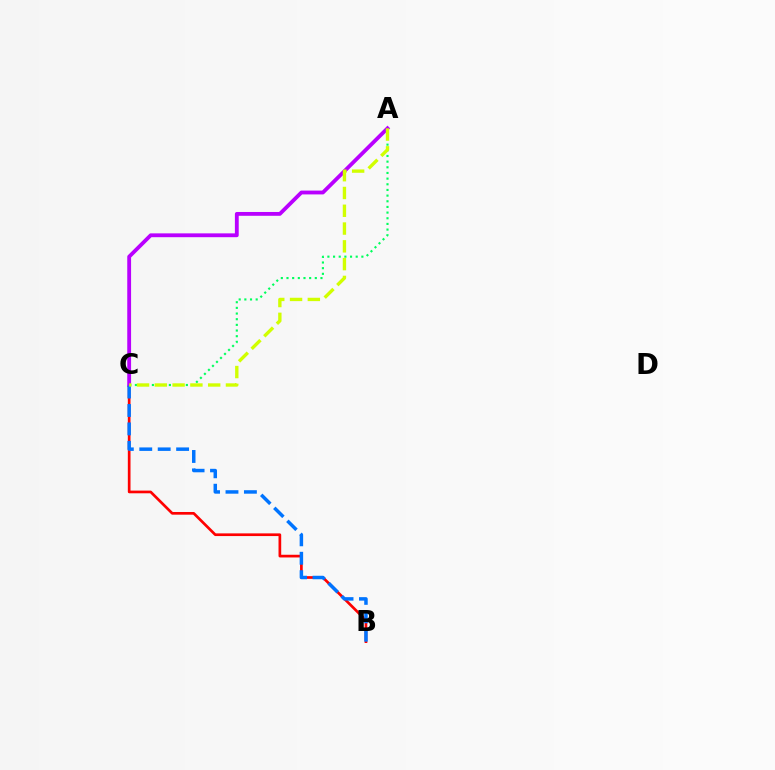{('A', 'C'): [{'color': '#00ff5c', 'line_style': 'dotted', 'thickness': 1.54}, {'color': '#b900ff', 'line_style': 'solid', 'thickness': 2.75}, {'color': '#d1ff00', 'line_style': 'dashed', 'thickness': 2.42}], ('B', 'C'): [{'color': '#ff0000', 'line_style': 'solid', 'thickness': 1.94}, {'color': '#0074ff', 'line_style': 'dashed', 'thickness': 2.5}]}